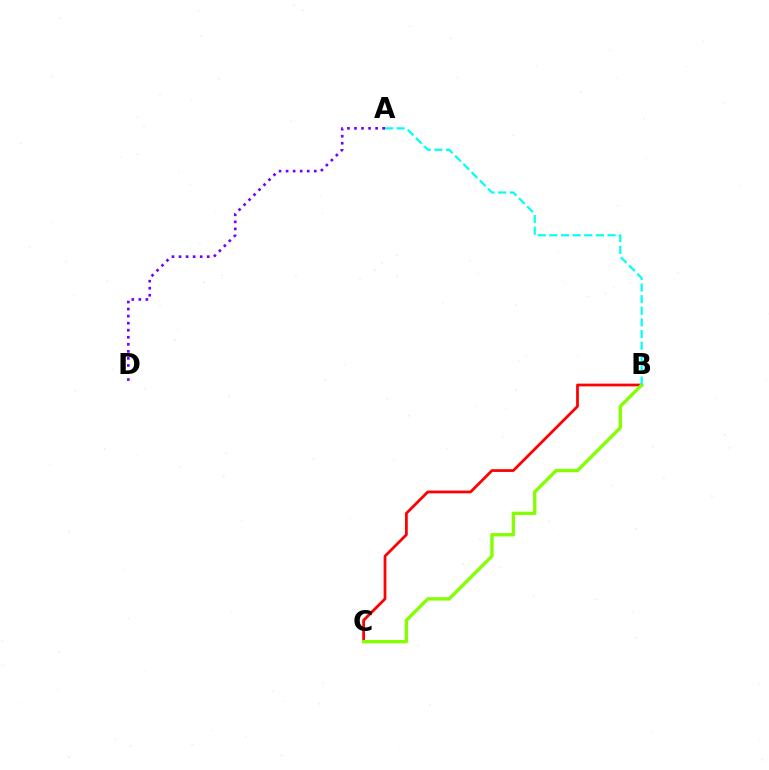{('B', 'C'): [{'color': '#ff0000', 'line_style': 'solid', 'thickness': 1.99}, {'color': '#84ff00', 'line_style': 'solid', 'thickness': 2.41}], ('A', 'B'): [{'color': '#00fff6', 'line_style': 'dashed', 'thickness': 1.58}], ('A', 'D'): [{'color': '#7200ff', 'line_style': 'dotted', 'thickness': 1.91}]}